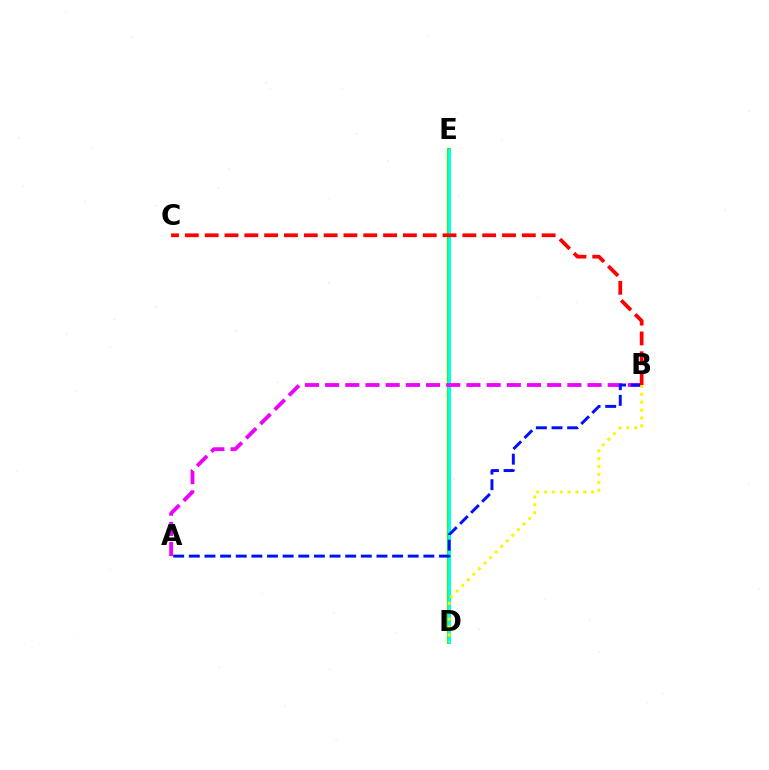{('D', 'E'): [{'color': '#08ff00', 'line_style': 'solid', 'thickness': 2.76}, {'color': '#00fff6', 'line_style': 'solid', 'thickness': 1.92}], ('A', 'B'): [{'color': '#ee00ff', 'line_style': 'dashed', 'thickness': 2.74}, {'color': '#0010ff', 'line_style': 'dashed', 'thickness': 2.12}], ('B', 'D'): [{'color': '#fcf500', 'line_style': 'dotted', 'thickness': 2.14}], ('B', 'C'): [{'color': '#ff0000', 'line_style': 'dashed', 'thickness': 2.69}]}